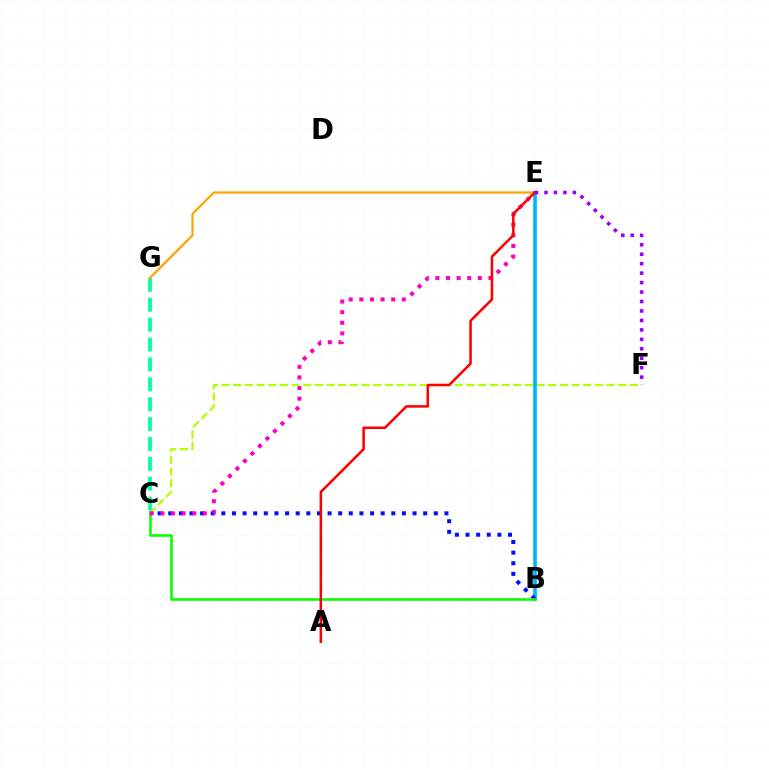{('C', 'G'): [{'color': '#00ff9d', 'line_style': 'dashed', 'thickness': 2.7}], ('C', 'F'): [{'color': '#b3ff00', 'line_style': 'dashed', 'thickness': 1.59}], ('B', 'E'): [{'color': '#00b5ff', 'line_style': 'solid', 'thickness': 2.64}], ('B', 'C'): [{'color': '#0010ff', 'line_style': 'dotted', 'thickness': 2.89}, {'color': '#08ff00', 'line_style': 'solid', 'thickness': 1.86}], ('E', 'G'): [{'color': '#ffa500', 'line_style': 'solid', 'thickness': 1.62}], ('C', 'E'): [{'color': '#ff00bd', 'line_style': 'dotted', 'thickness': 2.88}], ('A', 'E'): [{'color': '#ff0000', 'line_style': 'solid', 'thickness': 1.83}], ('E', 'F'): [{'color': '#9b00ff', 'line_style': 'dotted', 'thickness': 2.57}]}